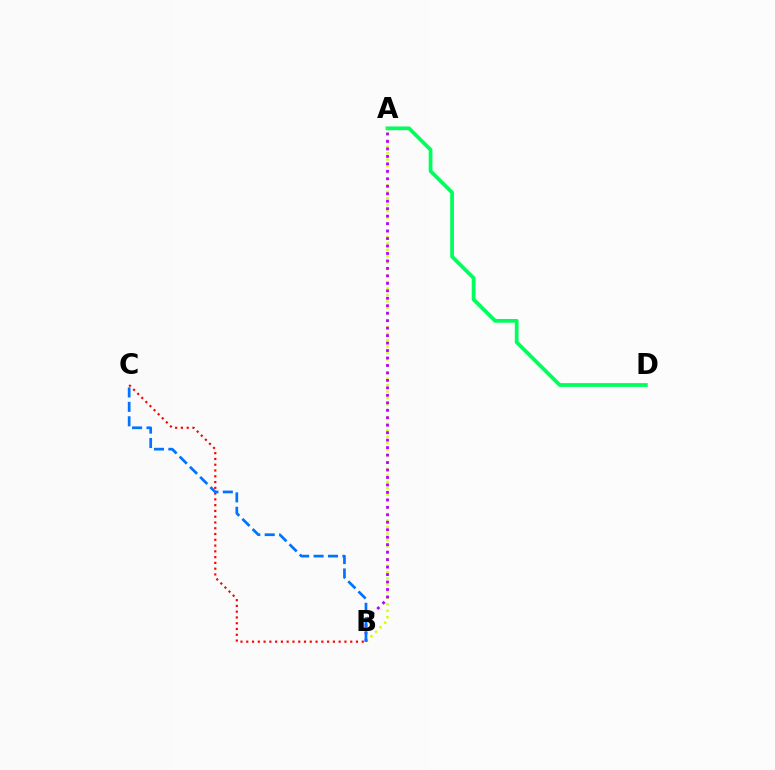{('A', 'D'): [{'color': '#00ff5c', 'line_style': 'solid', 'thickness': 2.71}], ('A', 'B'): [{'color': '#d1ff00', 'line_style': 'dotted', 'thickness': 1.75}, {'color': '#b900ff', 'line_style': 'dotted', 'thickness': 2.03}], ('B', 'C'): [{'color': '#ff0000', 'line_style': 'dotted', 'thickness': 1.57}, {'color': '#0074ff', 'line_style': 'dashed', 'thickness': 1.96}]}